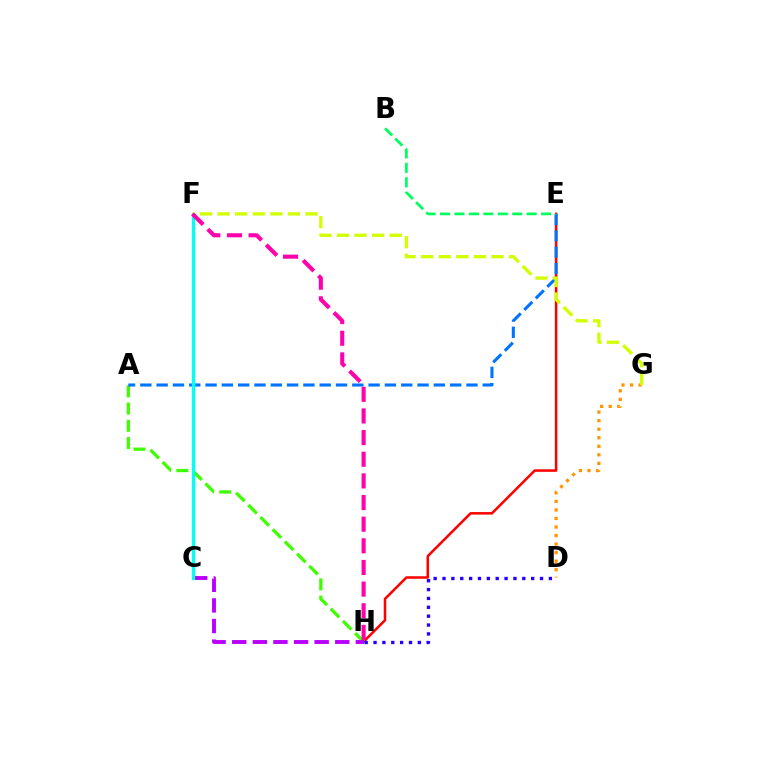{('E', 'H'): [{'color': '#ff0000', 'line_style': 'solid', 'thickness': 1.82}], ('A', 'H'): [{'color': '#3dff00', 'line_style': 'dashed', 'thickness': 2.34}], ('C', 'H'): [{'color': '#b900ff', 'line_style': 'dashed', 'thickness': 2.8}], ('D', 'H'): [{'color': '#2500ff', 'line_style': 'dotted', 'thickness': 2.41}], ('A', 'E'): [{'color': '#0074ff', 'line_style': 'dashed', 'thickness': 2.22}], ('D', 'G'): [{'color': '#ff9400', 'line_style': 'dotted', 'thickness': 2.32}], ('C', 'F'): [{'color': '#00fff6', 'line_style': 'solid', 'thickness': 2.37}], ('F', 'G'): [{'color': '#d1ff00', 'line_style': 'dashed', 'thickness': 2.39}], ('F', 'H'): [{'color': '#ff00ac', 'line_style': 'dashed', 'thickness': 2.94}], ('B', 'E'): [{'color': '#00ff5c', 'line_style': 'dashed', 'thickness': 1.96}]}